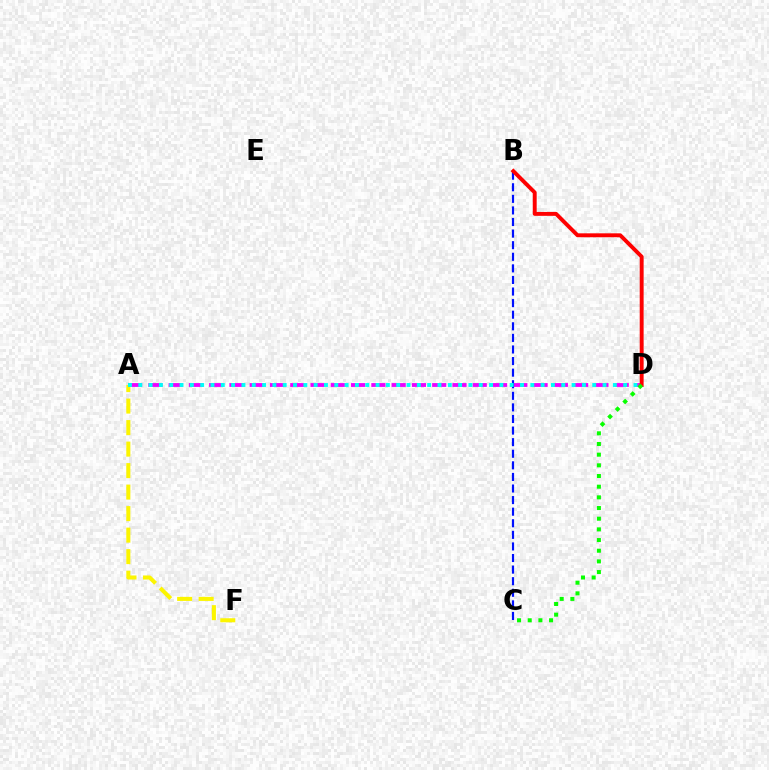{('A', 'F'): [{'color': '#fcf500', 'line_style': 'dashed', 'thickness': 2.92}], ('A', 'D'): [{'color': '#ee00ff', 'line_style': 'dashed', 'thickness': 2.75}, {'color': '#00fff6', 'line_style': 'dotted', 'thickness': 2.8}], ('B', 'C'): [{'color': '#0010ff', 'line_style': 'dashed', 'thickness': 1.57}], ('B', 'D'): [{'color': '#ff0000', 'line_style': 'solid', 'thickness': 2.81}], ('C', 'D'): [{'color': '#08ff00', 'line_style': 'dotted', 'thickness': 2.9}]}